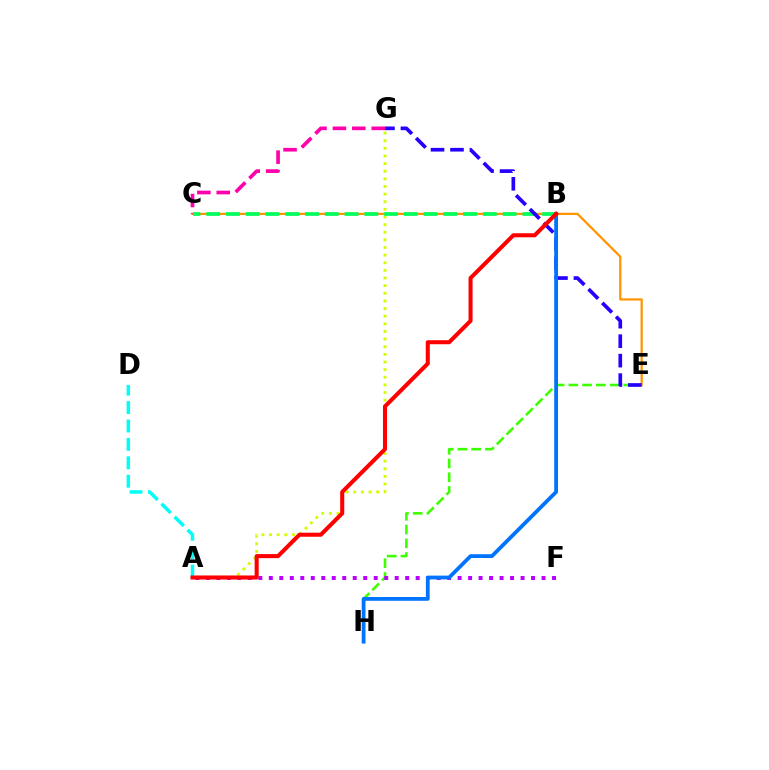{('C', 'E'): [{'color': '#ff9400', 'line_style': 'solid', 'thickness': 1.6}], ('A', 'G'): [{'color': '#d1ff00', 'line_style': 'dotted', 'thickness': 2.07}], ('C', 'G'): [{'color': '#ff00ac', 'line_style': 'dashed', 'thickness': 2.64}], ('E', 'H'): [{'color': '#3dff00', 'line_style': 'dashed', 'thickness': 1.87}], ('A', 'F'): [{'color': '#b900ff', 'line_style': 'dotted', 'thickness': 2.85}], ('B', 'C'): [{'color': '#00ff5c', 'line_style': 'dashed', 'thickness': 2.68}], ('A', 'D'): [{'color': '#00fff6', 'line_style': 'dashed', 'thickness': 2.5}], ('E', 'G'): [{'color': '#2500ff', 'line_style': 'dashed', 'thickness': 2.65}], ('B', 'H'): [{'color': '#0074ff', 'line_style': 'solid', 'thickness': 2.72}], ('A', 'B'): [{'color': '#ff0000', 'line_style': 'solid', 'thickness': 2.92}]}